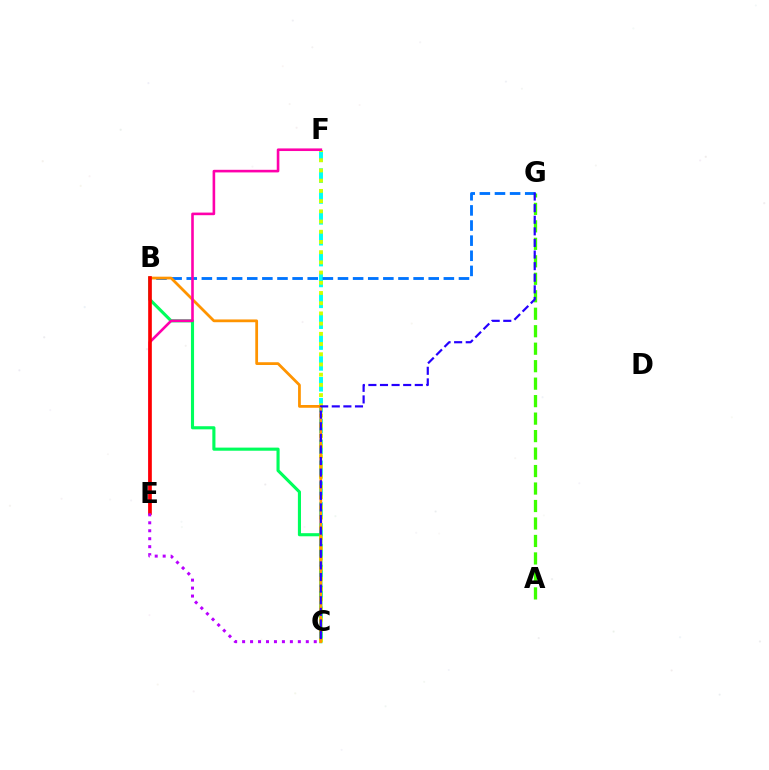{('A', 'G'): [{'color': '#3dff00', 'line_style': 'dashed', 'thickness': 2.37}], ('C', 'F'): [{'color': '#00fff6', 'line_style': 'dashed', 'thickness': 2.83}, {'color': '#d1ff00', 'line_style': 'dotted', 'thickness': 2.77}], ('B', 'G'): [{'color': '#0074ff', 'line_style': 'dashed', 'thickness': 2.05}], ('B', 'C'): [{'color': '#00ff5c', 'line_style': 'solid', 'thickness': 2.24}, {'color': '#ff9400', 'line_style': 'solid', 'thickness': 1.99}], ('C', 'G'): [{'color': '#2500ff', 'line_style': 'dashed', 'thickness': 1.58}], ('E', 'F'): [{'color': '#ff00ac', 'line_style': 'solid', 'thickness': 1.88}], ('B', 'E'): [{'color': '#ff0000', 'line_style': 'solid', 'thickness': 2.62}], ('C', 'E'): [{'color': '#b900ff', 'line_style': 'dotted', 'thickness': 2.16}]}